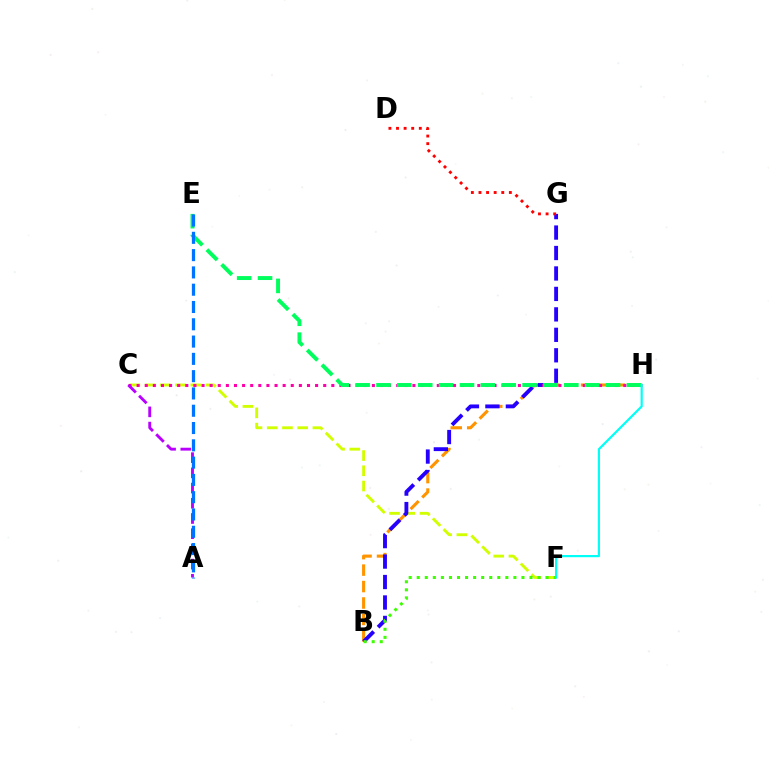{('B', 'H'): [{'color': '#ff9400', 'line_style': 'dashed', 'thickness': 2.23}], ('C', 'F'): [{'color': '#d1ff00', 'line_style': 'dashed', 'thickness': 2.07}], ('B', 'G'): [{'color': '#2500ff', 'line_style': 'dashed', 'thickness': 2.78}], ('B', 'F'): [{'color': '#3dff00', 'line_style': 'dotted', 'thickness': 2.19}], ('C', 'H'): [{'color': '#ff00ac', 'line_style': 'dotted', 'thickness': 2.2}], ('E', 'H'): [{'color': '#00ff5c', 'line_style': 'dashed', 'thickness': 2.84}], ('D', 'G'): [{'color': '#ff0000', 'line_style': 'dotted', 'thickness': 2.06}], ('A', 'C'): [{'color': '#b900ff', 'line_style': 'dashed', 'thickness': 2.07}], ('F', 'H'): [{'color': '#00fff6', 'line_style': 'solid', 'thickness': 1.58}], ('A', 'E'): [{'color': '#0074ff', 'line_style': 'dashed', 'thickness': 2.35}]}